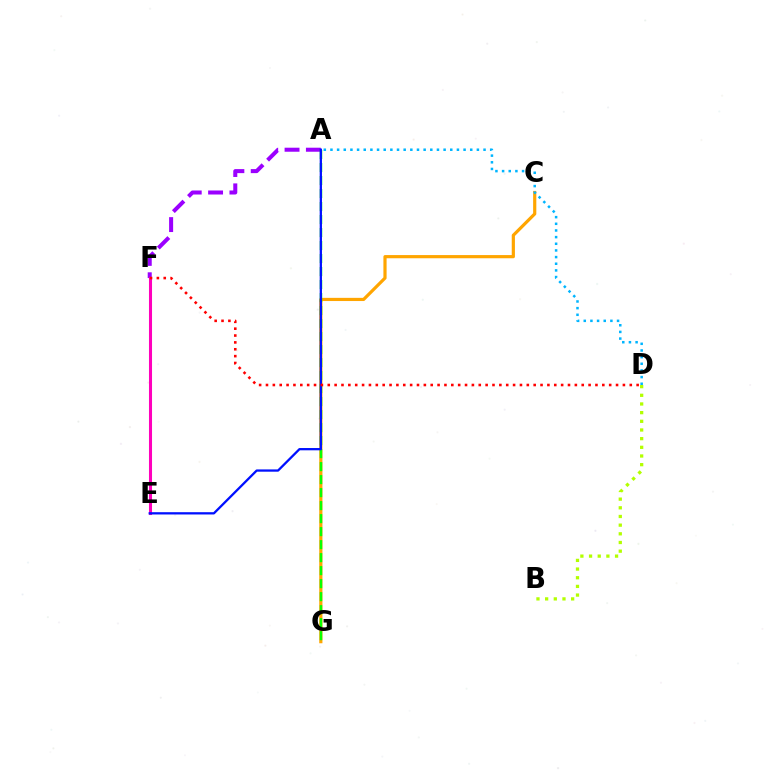{('B', 'D'): [{'color': '#b3ff00', 'line_style': 'dotted', 'thickness': 2.36}], ('E', 'F'): [{'color': '#00ff9d', 'line_style': 'dashed', 'thickness': 2.16}, {'color': '#ff00bd', 'line_style': 'solid', 'thickness': 2.2}], ('C', 'G'): [{'color': '#ffa500', 'line_style': 'solid', 'thickness': 2.3}], ('A', 'D'): [{'color': '#00b5ff', 'line_style': 'dotted', 'thickness': 1.81}], ('A', 'F'): [{'color': '#9b00ff', 'line_style': 'dashed', 'thickness': 2.9}], ('A', 'G'): [{'color': '#08ff00', 'line_style': 'dashed', 'thickness': 1.77}], ('A', 'E'): [{'color': '#0010ff', 'line_style': 'solid', 'thickness': 1.64}], ('D', 'F'): [{'color': '#ff0000', 'line_style': 'dotted', 'thickness': 1.86}]}